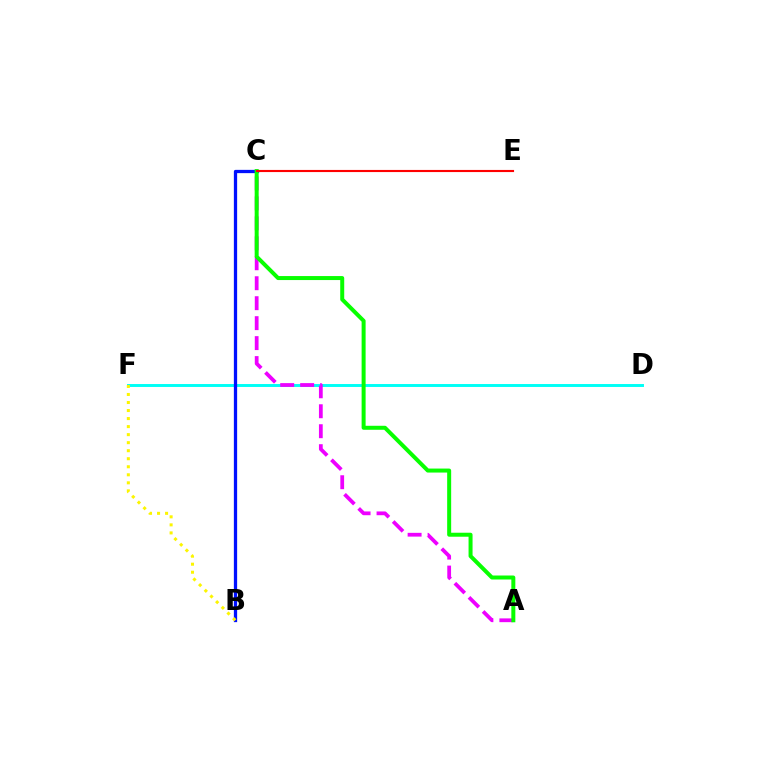{('D', 'F'): [{'color': '#00fff6', 'line_style': 'solid', 'thickness': 2.11}], ('A', 'C'): [{'color': '#ee00ff', 'line_style': 'dashed', 'thickness': 2.71}, {'color': '#08ff00', 'line_style': 'solid', 'thickness': 2.88}], ('B', 'C'): [{'color': '#0010ff', 'line_style': 'solid', 'thickness': 2.35}], ('B', 'F'): [{'color': '#fcf500', 'line_style': 'dotted', 'thickness': 2.18}], ('C', 'E'): [{'color': '#ff0000', 'line_style': 'solid', 'thickness': 1.54}]}